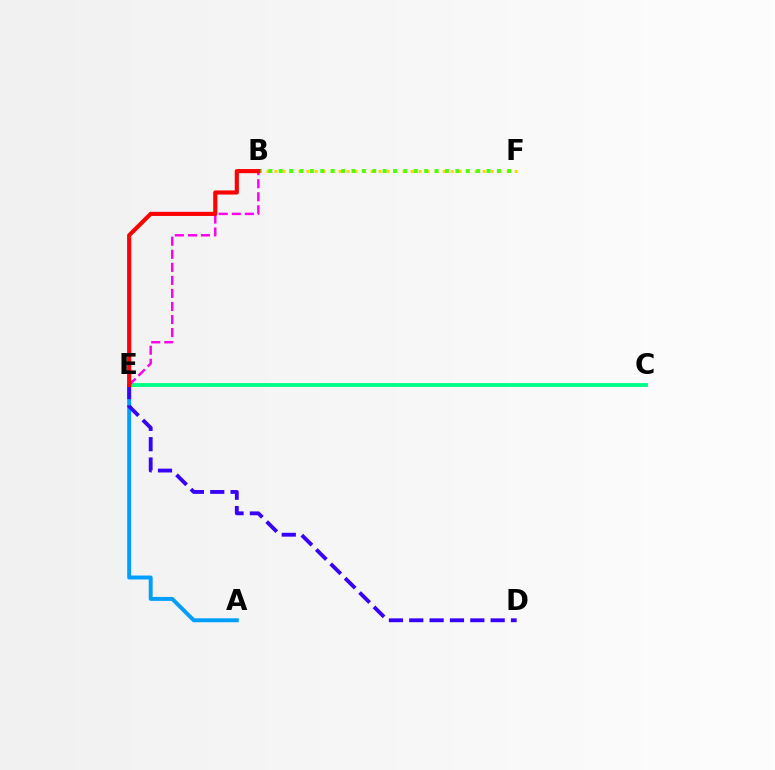{('B', 'F'): [{'color': '#ffd500', 'line_style': 'dotted', 'thickness': 2.18}, {'color': '#4fff00', 'line_style': 'dotted', 'thickness': 2.82}], ('A', 'E'): [{'color': '#009eff', 'line_style': 'solid', 'thickness': 2.84}], ('C', 'E'): [{'color': '#00ff86', 'line_style': 'solid', 'thickness': 2.78}], ('B', 'E'): [{'color': '#ff00ed', 'line_style': 'dashed', 'thickness': 1.77}, {'color': '#ff0000', 'line_style': 'solid', 'thickness': 2.97}], ('D', 'E'): [{'color': '#3700ff', 'line_style': 'dashed', 'thickness': 2.76}]}